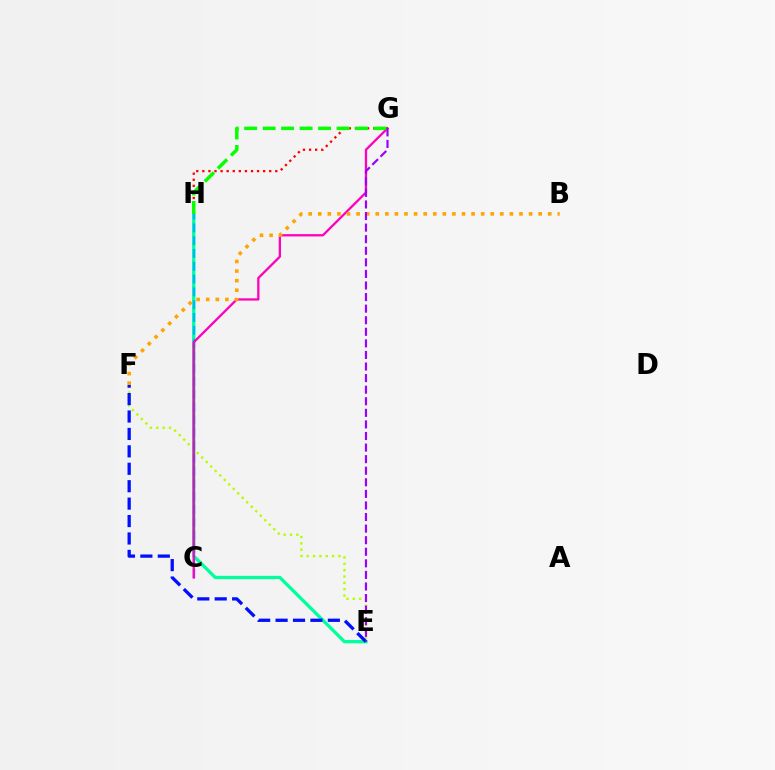{('E', 'F'): [{'color': '#b3ff00', 'line_style': 'dotted', 'thickness': 1.73}, {'color': '#0010ff', 'line_style': 'dashed', 'thickness': 2.37}], ('E', 'H'): [{'color': '#00ff9d', 'line_style': 'solid', 'thickness': 2.37}], ('C', 'H'): [{'color': '#00b5ff', 'line_style': 'dashed', 'thickness': 1.74}], ('C', 'G'): [{'color': '#ff00bd', 'line_style': 'solid', 'thickness': 1.66}], ('B', 'F'): [{'color': '#ffa500', 'line_style': 'dotted', 'thickness': 2.6}], ('G', 'H'): [{'color': '#ff0000', 'line_style': 'dotted', 'thickness': 1.65}, {'color': '#08ff00', 'line_style': 'dashed', 'thickness': 2.51}], ('E', 'G'): [{'color': '#9b00ff', 'line_style': 'dashed', 'thickness': 1.57}]}